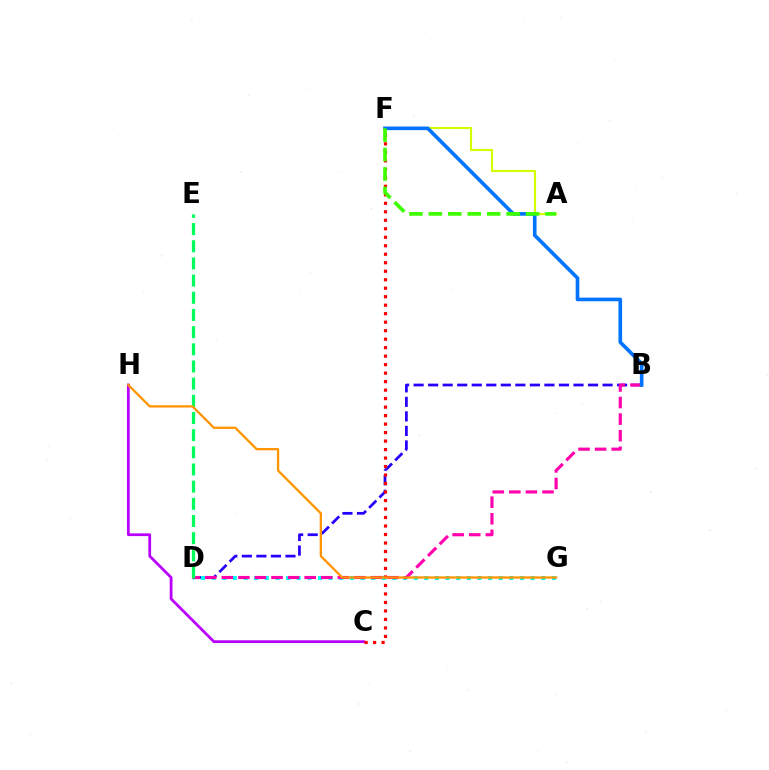{('B', 'D'): [{'color': '#2500ff', 'line_style': 'dashed', 'thickness': 1.97}, {'color': '#ff00ac', 'line_style': 'dashed', 'thickness': 2.25}], ('D', 'G'): [{'color': '#00fff6', 'line_style': 'dotted', 'thickness': 2.89}], ('C', 'H'): [{'color': '#b900ff', 'line_style': 'solid', 'thickness': 1.99}], ('C', 'F'): [{'color': '#ff0000', 'line_style': 'dotted', 'thickness': 2.31}], ('D', 'E'): [{'color': '#00ff5c', 'line_style': 'dashed', 'thickness': 2.33}], ('A', 'F'): [{'color': '#d1ff00', 'line_style': 'solid', 'thickness': 1.54}, {'color': '#3dff00', 'line_style': 'dashed', 'thickness': 2.64}], ('B', 'F'): [{'color': '#0074ff', 'line_style': 'solid', 'thickness': 2.61}], ('G', 'H'): [{'color': '#ff9400', 'line_style': 'solid', 'thickness': 1.64}]}